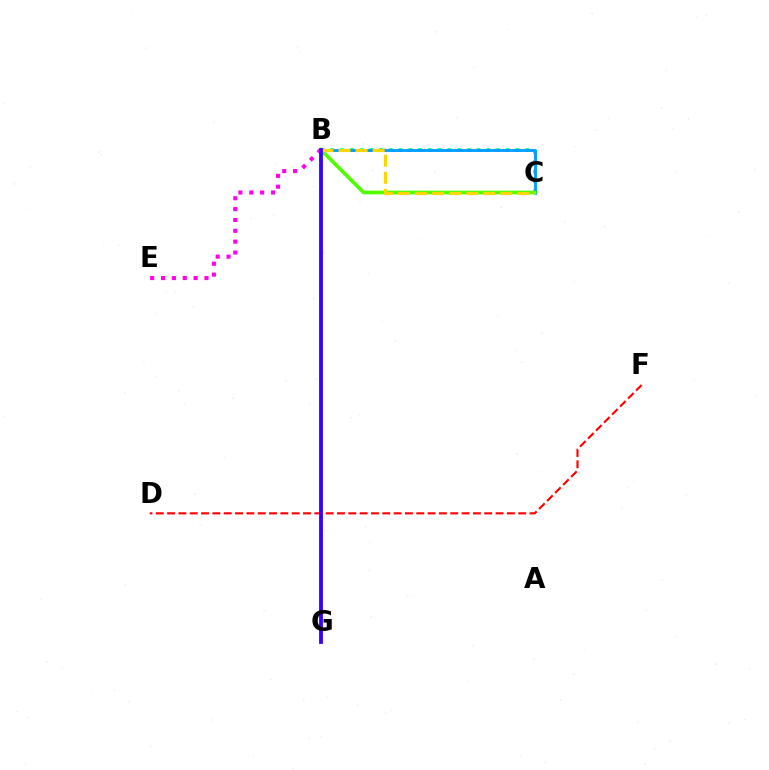{('B', 'C'): [{'color': '#00ff86', 'line_style': 'dotted', 'thickness': 2.65}, {'color': '#009eff', 'line_style': 'solid', 'thickness': 2.08}, {'color': '#4fff00', 'line_style': 'solid', 'thickness': 2.64}, {'color': '#ffd500', 'line_style': 'dashed', 'thickness': 2.32}], ('B', 'E'): [{'color': '#ff00ed', 'line_style': 'dotted', 'thickness': 2.95}], ('D', 'F'): [{'color': '#ff0000', 'line_style': 'dashed', 'thickness': 1.54}], ('B', 'G'): [{'color': '#3700ff', 'line_style': 'solid', 'thickness': 2.75}]}